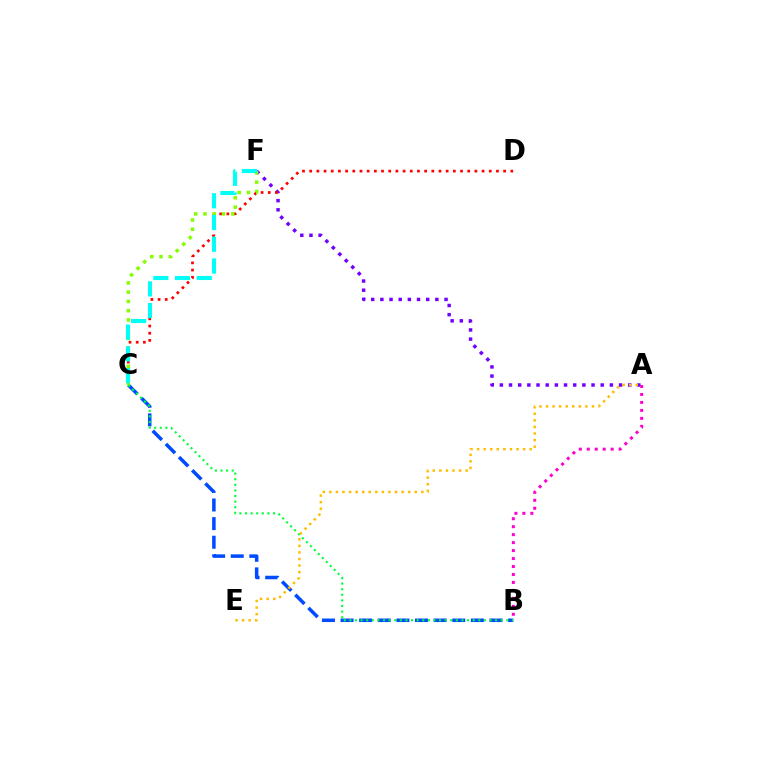{('A', 'F'): [{'color': '#7200ff', 'line_style': 'dotted', 'thickness': 2.49}], ('B', 'C'): [{'color': '#004bff', 'line_style': 'dashed', 'thickness': 2.53}, {'color': '#00ff39', 'line_style': 'dotted', 'thickness': 1.52}], ('A', 'B'): [{'color': '#ff00cf', 'line_style': 'dotted', 'thickness': 2.16}], ('C', 'D'): [{'color': '#ff0000', 'line_style': 'dotted', 'thickness': 1.95}], ('C', 'F'): [{'color': '#84ff00', 'line_style': 'dotted', 'thickness': 2.52}, {'color': '#00fff6', 'line_style': 'dashed', 'thickness': 2.95}], ('A', 'E'): [{'color': '#ffbd00', 'line_style': 'dotted', 'thickness': 1.79}]}